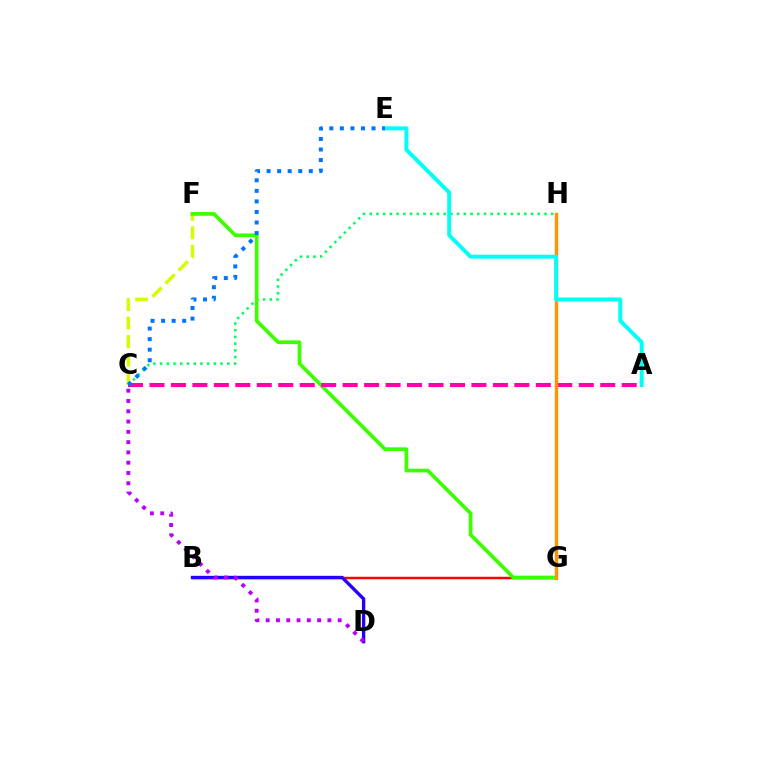{('C', 'H'): [{'color': '#00ff5c', 'line_style': 'dotted', 'thickness': 1.83}], ('B', 'G'): [{'color': '#ff0000', 'line_style': 'solid', 'thickness': 1.78}], ('C', 'F'): [{'color': '#d1ff00', 'line_style': 'dashed', 'thickness': 2.51}], ('B', 'D'): [{'color': '#2500ff', 'line_style': 'solid', 'thickness': 2.41}], ('F', 'G'): [{'color': '#3dff00', 'line_style': 'solid', 'thickness': 2.67}], ('A', 'C'): [{'color': '#ff00ac', 'line_style': 'dashed', 'thickness': 2.92}], ('G', 'H'): [{'color': '#ff9400', 'line_style': 'solid', 'thickness': 2.48}], ('C', 'D'): [{'color': '#b900ff', 'line_style': 'dotted', 'thickness': 2.79}], ('A', 'E'): [{'color': '#00fff6', 'line_style': 'solid', 'thickness': 2.83}], ('C', 'E'): [{'color': '#0074ff', 'line_style': 'dotted', 'thickness': 2.87}]}